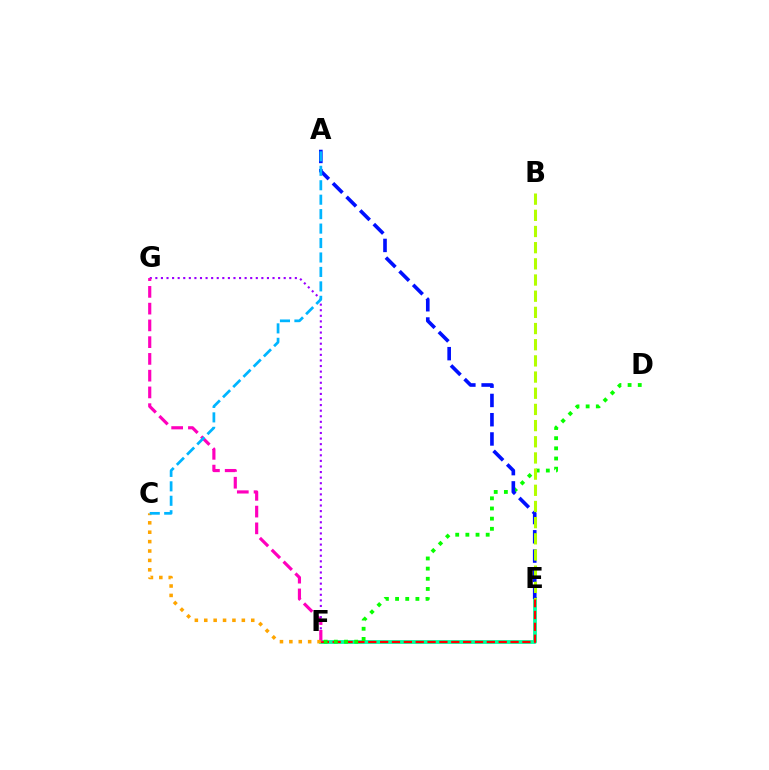{('F', 'G'): [{'color': '#9b00ff', 'line_style': 'dotted', 'thickness': 1.52}, {'color': '#ff00bd', 'line_style': 'dashed', 'thickness': 2.28}], ('E', 'F'): [{'color': '#00ff9d', 'line_style': 'solid', 'thickness': 2.74}, {'color': '#ff0000', 'line_style': 'dashed', 'thickness': 1.61}], ('D', 'F'): [{'color': '#08ff00', 'line_style': 'dotted', 'thickness': 2.76}], ('C', 'F'): [{'color': '#ffa500', 'line_style': 'dotted', 'thickness': 2.55}], ('A', 'E'): [{'color': '#0010ff', 'line_style': 'dashed', 'thickness': 2.62}], ('A', 'C'): [{'color': '#00b5ff', 'line_style': 'dashed', 'thickness': 1.96}], ('B', 'E'): [{'color': '#b3ff00', 'line_style': 'dashed', 'thickness': 2.2}]}